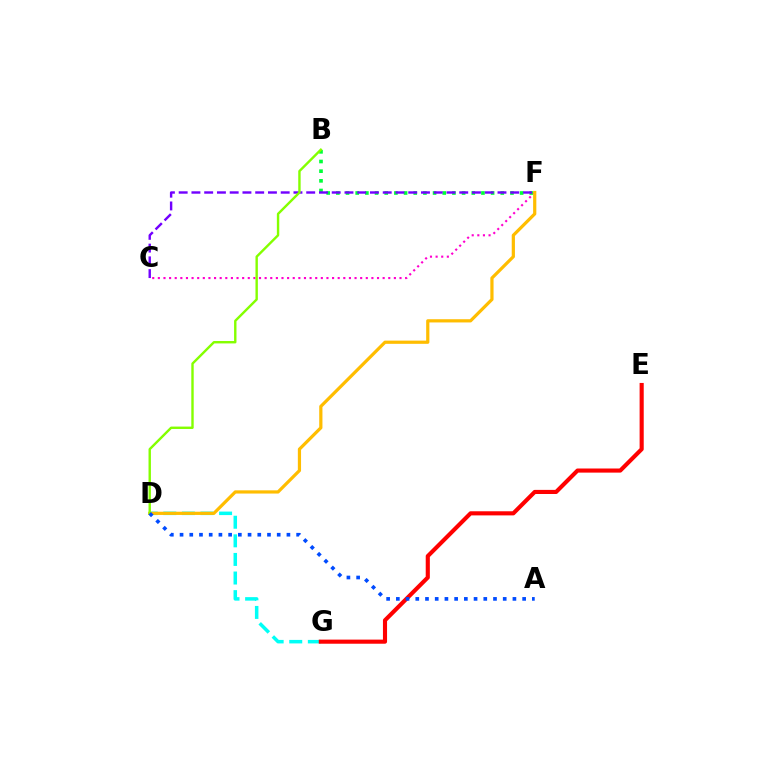{('B', 'F'): [{'color': '#00ff39', 'line_style': 'dotted', 'thickness': 2.63}], ('D', 'G'): [{'color': '#00fff6', 'line_style': 'dashed', 'thickness': 2.53}], ('C', 'F'): [{'color': '#ff00cf', 'line_style': 'dotted', 'thickness': 1.53}, {'color': '#7200ff', 'line_style': 'dashed', 'thickness': 1.73}], ('D', 'F'): [{'color': '#ffbd00', 'line_style': 'solid', 'thickness': 2.31}], ('B', 'D'): [{'color': '#84ff00', 'line_style': 'solid', 'thickness': 1.73}], ('E', 'G'): [{'color': '#ff0000', 'line_style': 'solid', 'thickness': 2.96}], ('A', 'D'): [{'color': '#004bff', 'line_style': 'dotted', 'thickness': 2.64}]}